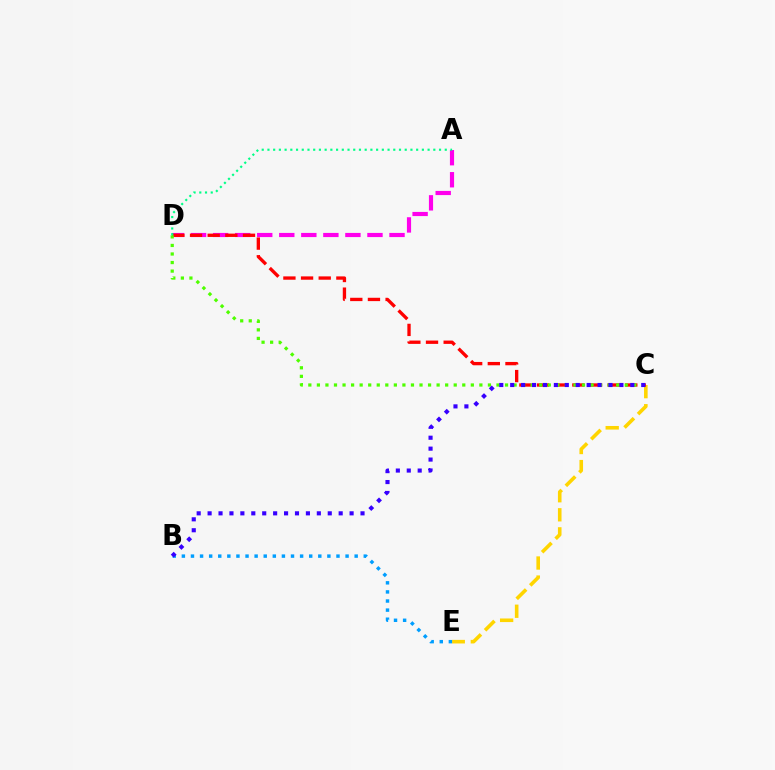{('C', 'E'): [{'color': '#ffd500', 'line_style': 'dashed', 'thickness': 2.59}], ('B', 'E'): [{'color': '#009eff', 'line_style': 'dotted', 'thickness': 2.47}], ('A', 'D'): [{'color': '#ff00ed', 'line_style': 'dashed', 'thickness': 3.0}, {'color': '#00ff86', 'line_style': 'dotted', 'thickness': 1.55}], ('C', 'D'): [{'color': '#ff0000', 'line_style': 'dashed', 'thickness': 2.4}, {'color': '#4fff00', 'line_style': 'dotted', 'thickness': 2.32}], ('B', 'C'): [{'color': '#3700ff', 'line_style': 'dotted', 'thickness': 2.97}]}